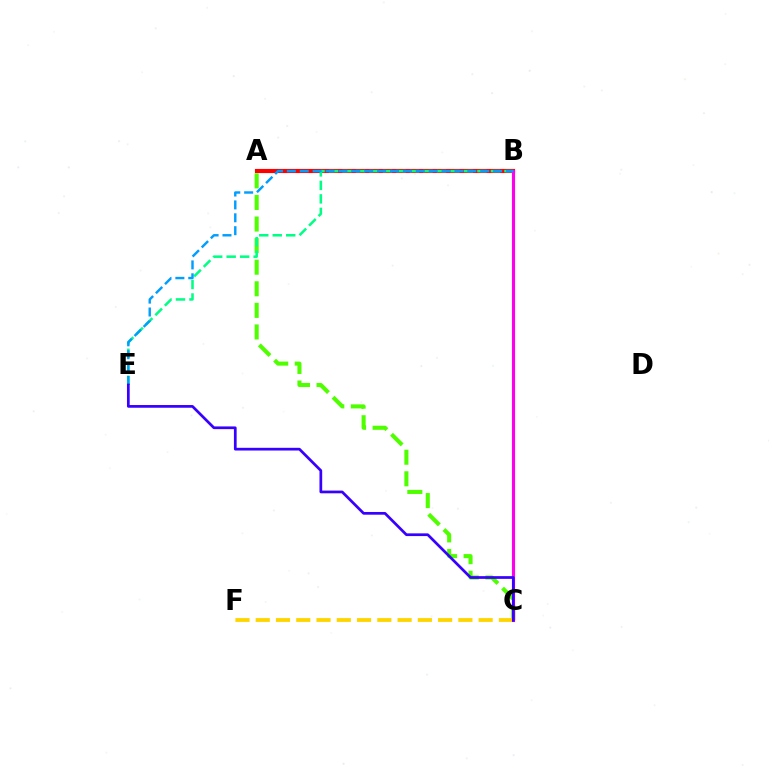{('A', 'B'): [{'color': '#ff0000', 'line_style': 'solid', 'thickness': 2.98}], ('A', 'C'): [{'color': '#4fff00', 'line_style': 'dashed', 'thickness': 2.93}], ('B', 'E'): [{'color': '#00ff86', 'line_style': 'dashed', 'thickness': 1.83}, {'color': '#009eff', 'line_style': 'dashed', 'thickness': 1.75}], ('C', 'F'): [{'color': '#ffd500', 'line_style': 'dashed', 'thickness': 2.75}], ('B', 'C'): [{'color': '#ff00ed', 'line_style': 'solid', 'thickness': 2.24}], ('C', 'E'): [{'color': '#3700ff', 'line_style': 'solid', 'thickness': 1.96}]}